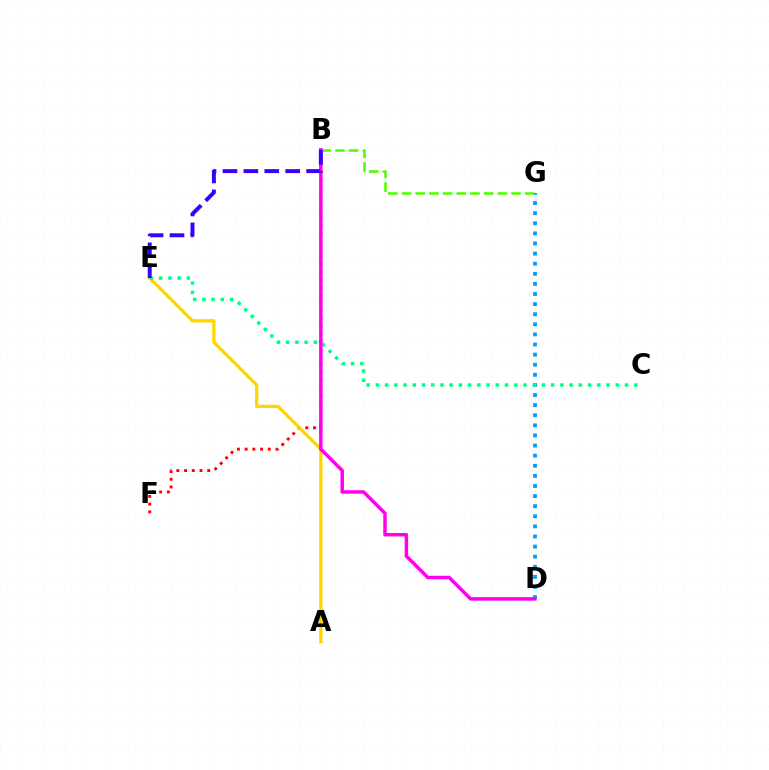{('D', 'G'): [{'color': '#009eff', 'line_style': 'dotted', 'thickness': 2.75}], ('B', 'F'): [{'color': '#ff0000', 'line_style': 'dotted', 'thickness': 2.1}], ('B', 'G'): [{'color': '#4fff00', 'line_style': 'dashed', 'thickness': 1.86}], ('A', 'E'): [{'color': '#ffd500', 'line_style': 'solid', 'thickness': 2.34}], ('C', 'E'): [{'color': '#00ff86', 'line_style': 'dotted', 'thickness': 2.51}], ('B', 'D'): [{'color': '#ff00ed', 'line_style': 'solid', 'thickness': 2.5}], ('B', 'E'): [{'color': '#3700ff', 'line_style': 'dashed', 'thickness': 2.84}]}